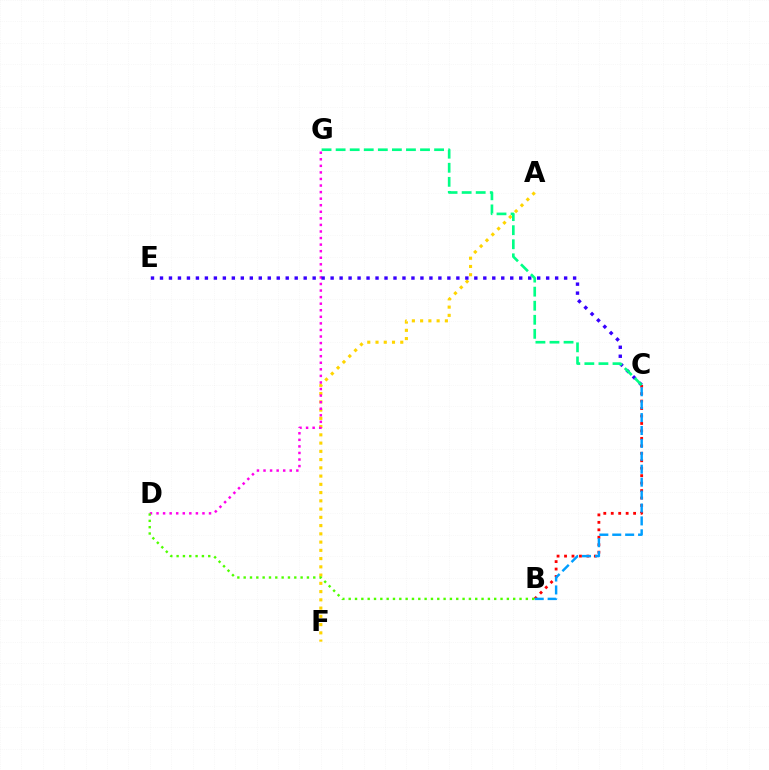{('B', 'C'): [{'color': '#ff0000', 'line_style': 'dotted', 'thickness': 2.03}, {'color': '#009eff', 'line_style': 'dashed', 'thickness': 1.75}], ('A', 'F'): [{'color': '#ffd500', 'line_style': 'dotted', 'thickness': 2.24}], ('D', 'G'): [{'color': '#ff00ed', 'line_style': 'dotted', 'thickness': 1.78}], ('C', 'E'): [{'color': '#3700ff', 'line_style': 'dotted', 'thickness': 2.44}], ('B', 'D'): [{'color': '#4fff00', 'line_style': 'dotted', 'thickness': 1.72}], ('C', 'G'): [{'color': '#00ff86', 'line_style': 'dashed', 'thickness': 1.91}]}